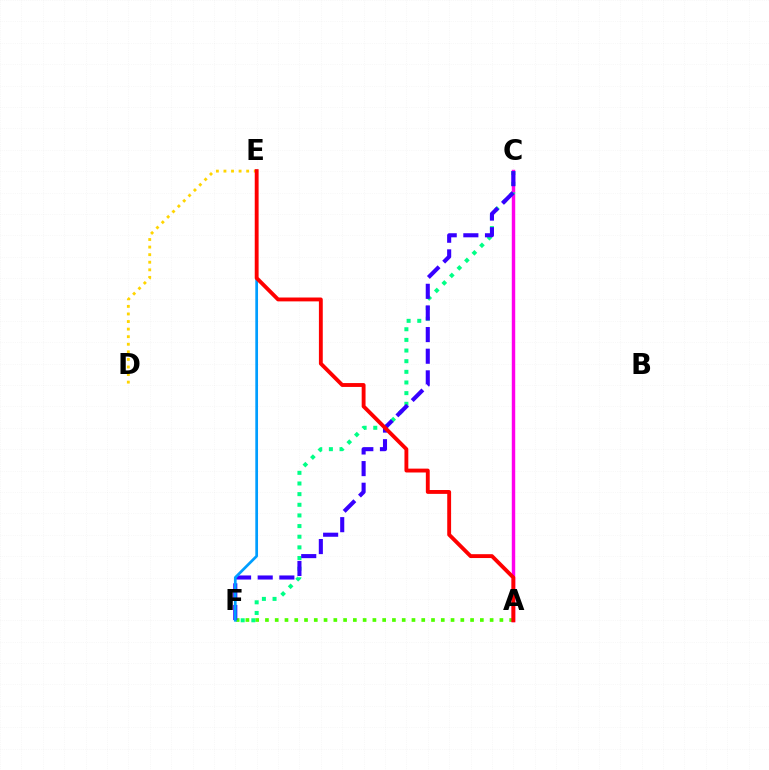{('A', 'F'): [{'color': '#4fff00', 'line_style': 'dotted', 'thickness': 2.65}], ('A', 'C'): [{'color': '#ff00ed', 'line_style': 'solid', 'thickness': 2.48}], ('C', 'F'): [{'color': '#00ff86', 'line_style': 'dotted', 'thickness': 2.89}, {'color': '#3700ff', 'line_style': 'dashed', 'thickness': 2.94}], ('E', 'F'): [{'color': '#009eff', 'line_style': 'solid', 'thickness': 1.96}], ('D', 'E'): [{'color': '#ffd500', 'line_style': 'dotted', 'thickness': 2.06}], ('A', 'E'): [{'color': '#ff0000', 'line_style': 'solid', 'thickness': 2.78}]}